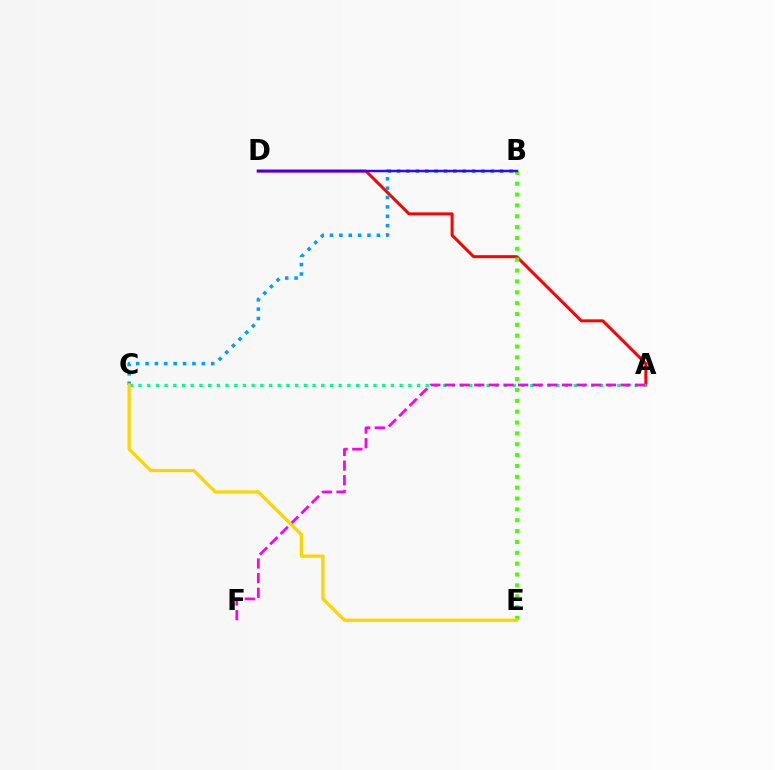{('A', 'D'): [{'color': '#ff0000', 'line_style': 'solid', 'thickness': 2.15}], ('B', 'E'): [{'color': '#4fff00', 'line_style': 'dotted', 'thickness': 2.95}], ('A', 'C'): [{'color': '#00ff86', 'line_style': 'dotted', 'thickness': 2.37}], ('A', 'F'): [{'color': '#ff00ed', 'line_style': 'dashed', 'thickness': 1.99}], ('B', 'C'): [{'color': '#009eff', 'line_style': 'dotted', 'thickness': 2.55}], ('C', 'E'): [{'color': '#ffd500', 'line_style': 'solid', 'thickness': 2.36}], ('B', 'D'): [{'color': '#3700ff', 'line_style': 'solid', 'thickness': 1.78}]}